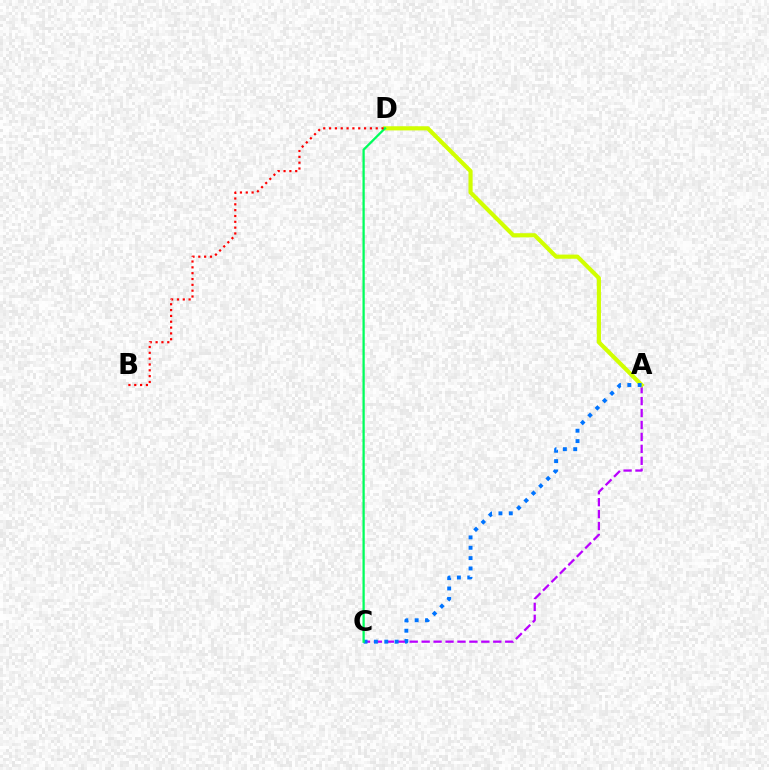{('A', 'C'): [{'color': '#b900ff', 'line_style': 'dashed', 'thickness': 1.62}, {'color': '#0074ff', 'line_style': 'dotted', 'thickness': 2.81}], ('A', 'D'): [{'color': '#d1ff00', 'line_style': 'solid', 'thickness': 2.98}], ('C', 'D'): [{'color': '#00ff5c', 'line_style': 'solid', 'thickness': 1.63}], ('B', 'D'): [{'color': '#ff0000', 'line_style': 'dotted', 'thickness': 1.58}]}